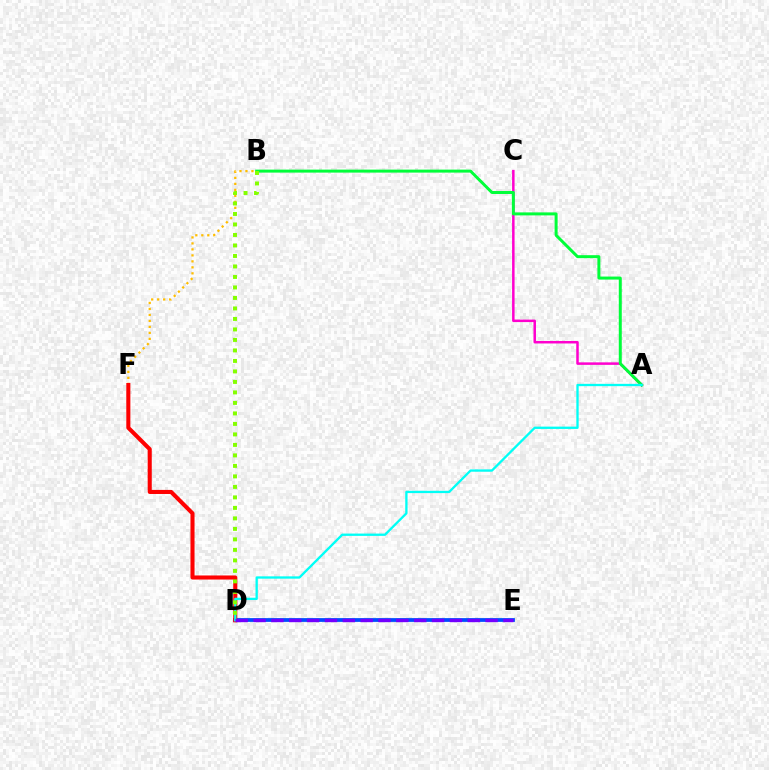{('B', 'F'): [{'color': '#ffbd00', 'line_style': 'dotted', 'thickness': 1.63}], ('A', 'C'): [{'color': '#ff00cf', 'line_style': 'solid', 'thickness': 1.8}], ('A', 'B'): [{'color': '#00ff39', 'line_style': 'solid', 'thickness': 2.15}], ('D', 'E'): [{'color': '#004bff', 'line_style': 'solid', 'thickness': 2.71}, {'color': '#7200ff', 'line_style': 'dashed', 'thickness': 2.42}], ('D', 'F'): [{'color': '#ff0000', 'line_style': 'solid', 'thickness': 2.93}], ('A', 'D'): [{'color': '#00fff6', 'line_style': 'solid', 'thickness': 1.67}], ('B', 'D'): [{'color': '#84ff00', 'line_style': 'dotted', 'thickness': 2.85}]}